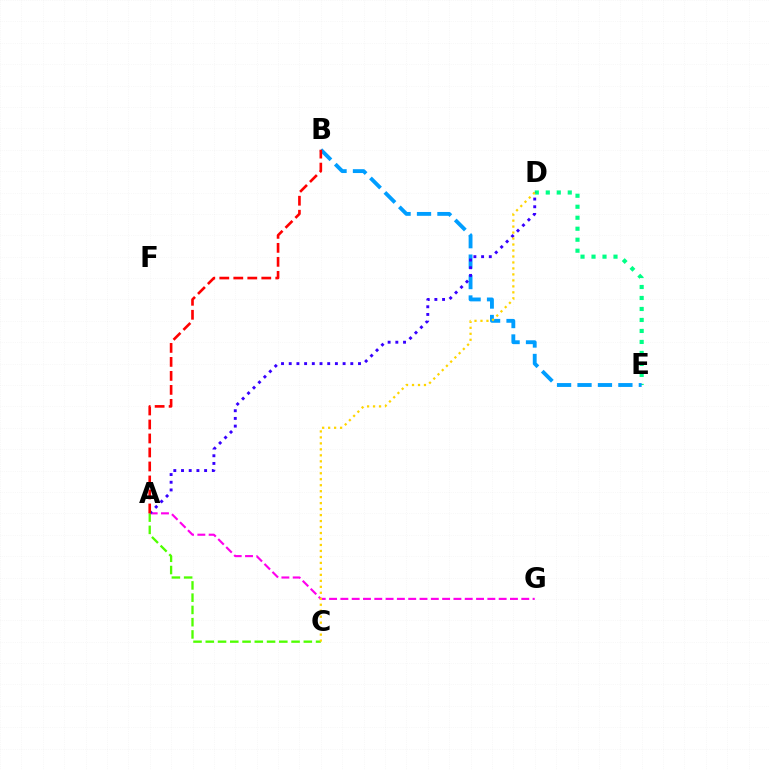{('D', 'E'): [{'color': '#00ff86', 'line_style': 'dotted', 'thickness': 2.99}], ('A', 'G'): [{'color': '#ff00ed', 'line_style': 'dashed', 'thickness': 1.54}], ('B', 'E'): [{'color': '#009eff', 'line_style': 'dashed', 'thickness': 2.78}], ('A', 'D'): [{'color': '#3700ff', 'line_style': 'dotted', 'thickness': 2.09}], ('A', 'C'): [{'color': '#4fff00', 'line_style': 'dashed', 'thickness': 1.66}], ('C', 'D'): [{'color': '#ffd500', 'line_style': 'dotted', 'thickness': 1.62}], ('A', 'B'): [{'color': '#ff0000', 'line_style': 'dashed', 'thickness': 1.9}]}